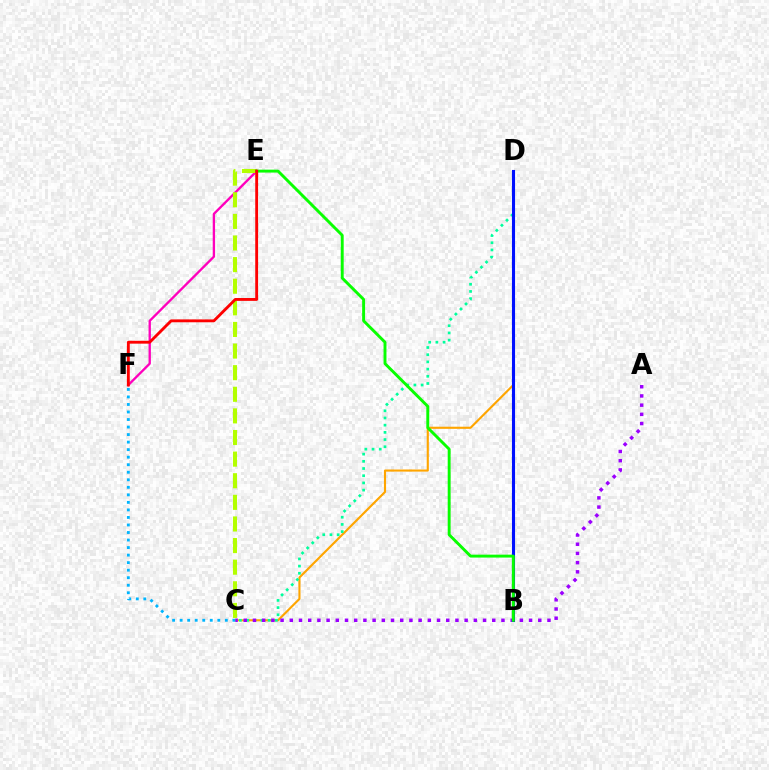{('C', 'D'): [{'color': '#ffa500', 'line_style': 'solid', 'thickness': 1.53}, {'color': '#00ff9d', 'line_style': 'dotted', 'thickness': 1.95}], ('E', 'F'): [{'color': '#ff00bd', 'line_style': 'solid', 'thickness': 1.68}, {'color': '#ff0000', 'line_style': 'solid', 'thickness': 2.06}], ('A', 'C'): [{'color': '#9b00ff', 'line_style': 'dotted', 'thickness': 2.5}], ('B', 'D'): [{'color': '#0010ff', 'line_style': 'solid', 'thickness': 2.23}], ('C', 'E'): [{'color': '#b3ff00', 'line_style': 'dashed', 'thickness': 2.94}], ('B', 'E'): [{'color': '#08ff00', 'line_style': 'solid', 'thickness': 2.1}], ('C', 'F'): [{'color': '#00b5ff', 'line_style': 'dotted', 'thickness': 2.05}]}